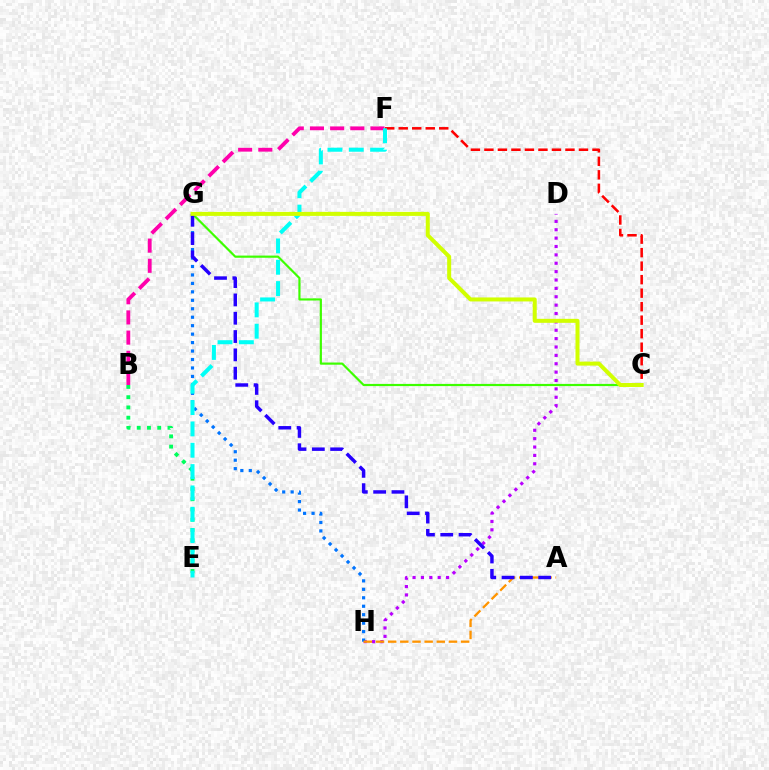{('D', 'H'): [{'color': '#b900ff', 'line_style': 'dotted', 'thickness': 2.28}], ('C', 'F'): [{'color': '#ff0000', 'line_style': 'dashed', 'thickness': 1.83}], ('G', 'H'): [{'color': '#0074ff', 'line_style': 'dotted', 'thickness': 2.3}], ('B', 'F'): [{'color': '#ff00ac', 'line_style': 'dashed', 'thickness': 2.74}], ('A', 'H'): [{'color': '#ff9400', 'line_style': 'dashed', 'thickness': 1.65}], ('C', 'G'): [{'color': '#3dff00', 'line_style': 'solid', 'thickness': 1.57}, {'color': '#d1ff00', 'line_style': 'solid', 'thickness': 2.88}], ('B', 'E'): [{'color': '#00ff5c', 'line_style': 'dotted', 'thickness': 2.78}], ('E', 'F'): [{'color': '#00fff6', 'line_style': 'dashed', 'thickness': 2.9}], ('A', 'G'): [{'color': '#2500ff', 'line_style': 'dashed', 'thickness': 2.49}]}